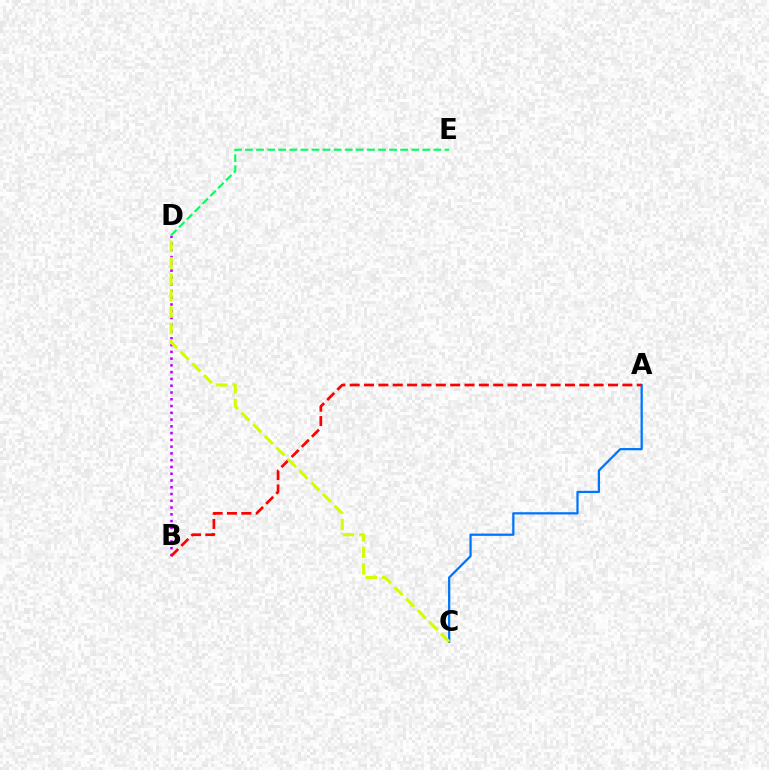{('A', 'C'): [{'color': '#0074ff', 'line_style': 'solid', 'thickness': 1.62}], ('B', 'D'): [{'color': '#b900ff', 'line_style': 'dotted', 'thickness': 1.84}], ('D', 'E'): [{'color': '#00ff5c', 'line_style': 'dashed', 'thickness': 1.51}], ('A', 'B'): [{'color': '#ff0000', 'line_style': 'dashed', 'thickness': 1.95}], ('C', 'D'): [{'color': '#d1ff00', 'line_style': 'dashed', 'thickness': 2.23}]}